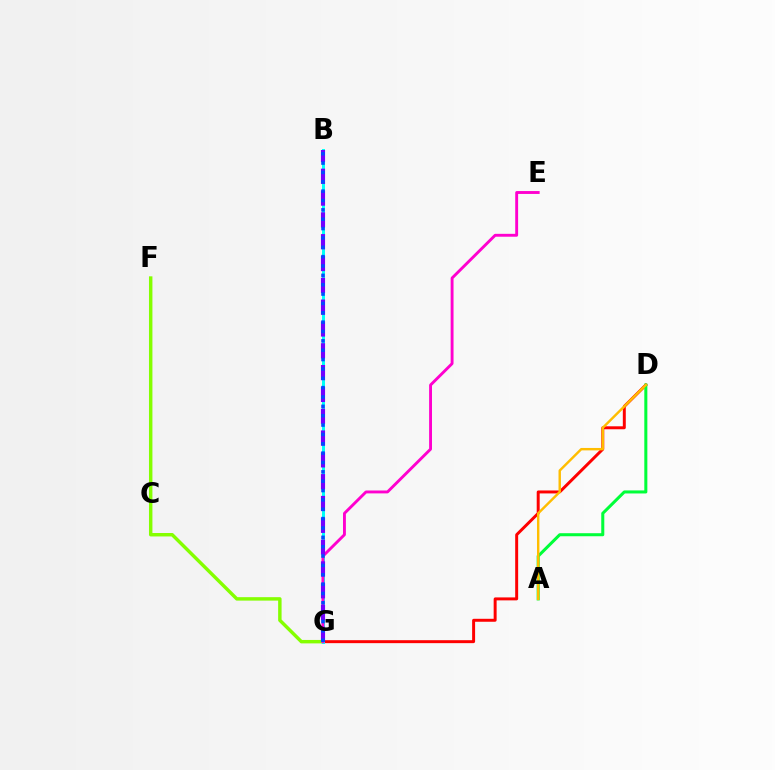{('D', 'G'): [{'color': '#ff0000', 'line_style': 'solid', 'thickness': 2.13}], ('F', 'G'): [{'color': '#84ff00', 'line_style': 'solid', 'thickness': 2.47}], ('B', 'G'): [{'color': '#00fff6', 'line_style': 'solid', 'thickness': 2.15}, {'color': '#7200ff', 'line_style': 'dashed', 'thickness': 2.96}, {'color': '#004bff', 'line_style': 'dotted', 'thickness': 2.54}], ('A', 'D'): [{'color': '#00ff39', 'line_style': 'solid', 'thickness': 2.19}, {'color': '#ffbd00', 'line_style': 'solid', 'thickness': 1.75}], ('E', 'G'): [{'color': '#ff00cf', 'line_style': 'solid', 'thickness': 2.08}]}